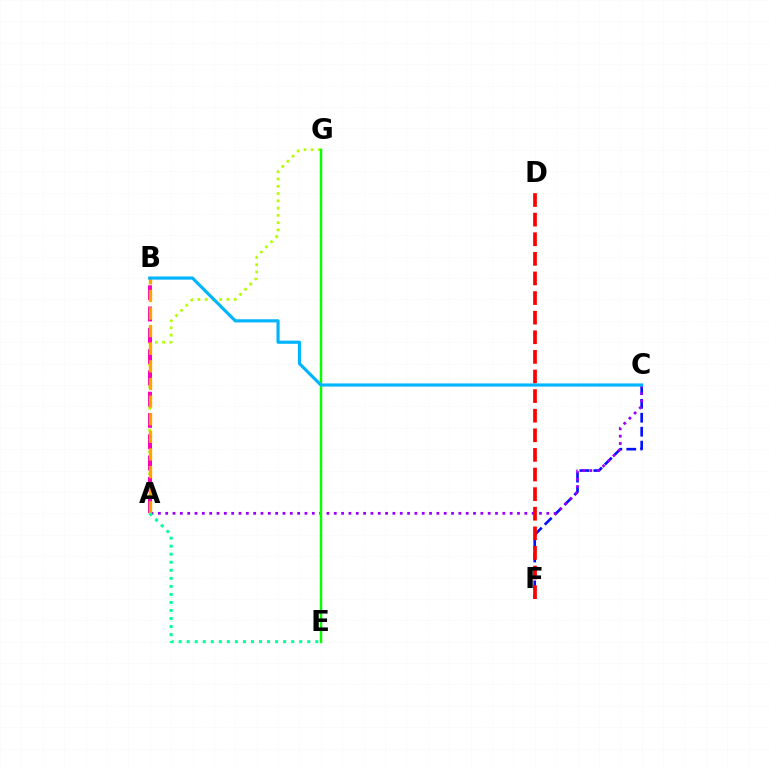{('A', 'G'): [{'color': '#b3ff00', 'line_style': 'dotted', 'thickness': 1.98}], ('A', 'B'): [{'color': '#ff00bd', 'line_style': 'dashed', 'thickness': 2.89}, {'color': '#ffa500', 'line_style': 'dashed', 'thickness': 2.39}], ('C', 'F'): [{'color': '#0010ff', 'line_style': 'dashed', 'thickness': 1.89}], ('A', 'C'): [{'color': '#9b00ff', 'line_style': 'dotted', 'thickness': 1.99}], ('D', 'F'): [{'color': '#ff0000', 'line_style': 'dashed', 'thickness': 2.66}], ('E', 'G'): [{'color': '#08ff00', 'line_style': 'solid', 'thickness': 1.8}], ('B', 'C'): [{'color': '#00b5ff', 'line_style': 'solid', 'thickness': 2.27}], ('A', 'E'): [{'color': '#00ff9d', 'line_style': 'dotted', 'thickness': 2.18}]}